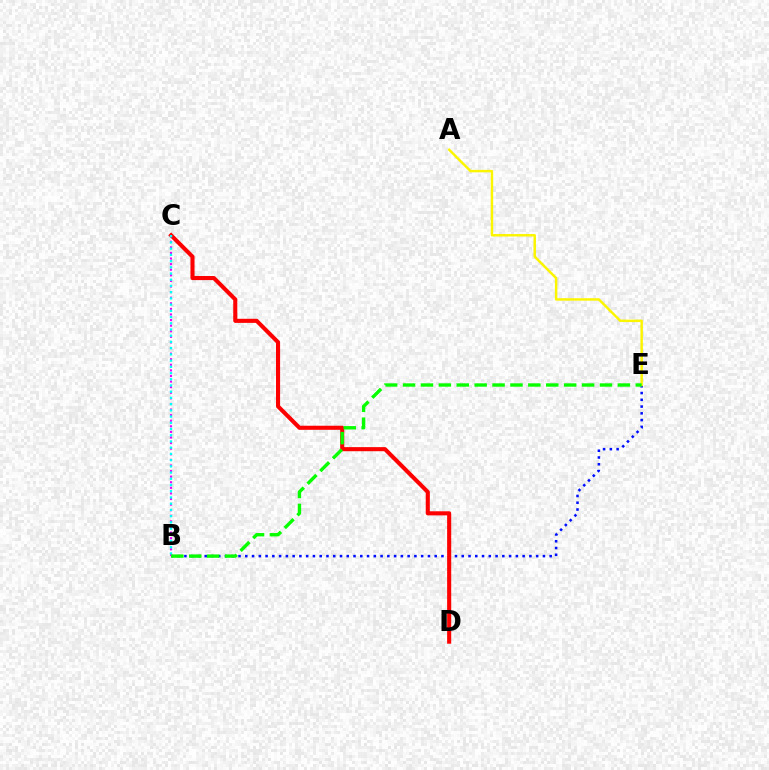{('B', 'E'): [{'color': '#0010ff', 'line_style': 'dotted', 'thickness': 1.84}, {'color': '#08ff00', 'line_style': 'dashed', 'thickness': 2.43}], ('C', 'D'): [{'color': '#ff0000', 'line_style': 'solid', 'thickness': 2.94}], ('B', 'C'): [{'color': '#ee00ff', 'line_style': 'dotted', 'thickness': 1.52}, {'color': '#00fff6', 'line_style': 'dotted', 'thickness': 1.69}], ('A', 'E'): [{'color': '#fcf500', 'line_style': 'solid', 'thickness': 1.78}]}